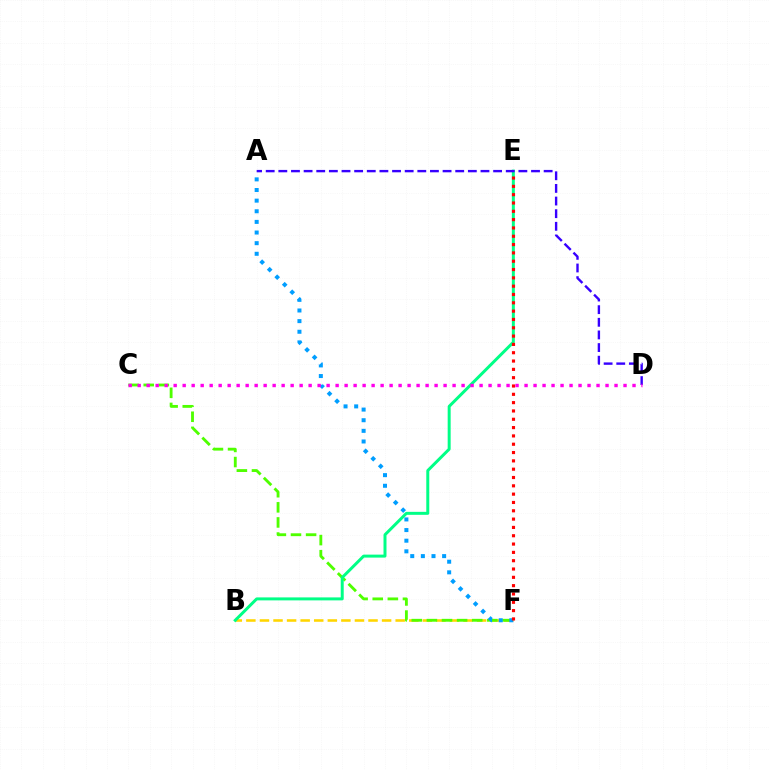{('B', 'F'): [{'color': '#ffd500', 'line_style': 'dashed', 'thickness': 1.84}], ('C', 'F'): [{'color': '#4fff00', 'line_style': 'dashed', 'thickness': 2.05}], ('B', 'E'): [{'color': '#00ff86', 'line_style': 'solid', 'thickness': 2.15}], ('A', 'F'): [{'color': '#009eff', 'line_style': 'dotted', 'thickness': 2.89}], ('A', 'D'): [{'color': '#3700ff', 'line_style': 'dashed', 'thickness': 1.72}], ('E', 'F'): [{'color': '#ff0000', 'line_style': 'dotted', 'thickness': 2.26}], ('C', 'D'): [{'color': '#ff00ed', 'line_style': 'dotted', 'thickness': 2.44}]}